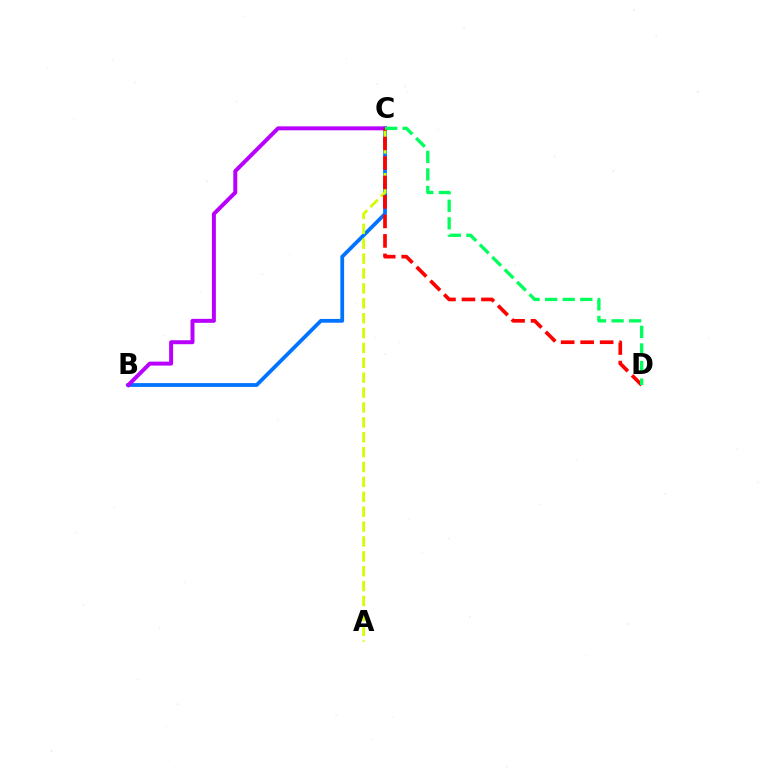{('B', 'C'): [{'color': '#0074ff', 'line_style': 'solid', 'thickness': 2.72}, {'color': '#b900ff', 'line_style': 'solid', 'thickness': 2.85}], ('A', 'C'): [{'color': '#d1ff00', 'line_style': 'dashed', 'thickness': 2.02}], ('C', 'D'): [{'color': '#ff0000', 'line_style': 'dashed', 'thickness': 2.65}, {'color': '#00ff5c', 'line_style': 'dashed', 'thickness': 2.39}]}